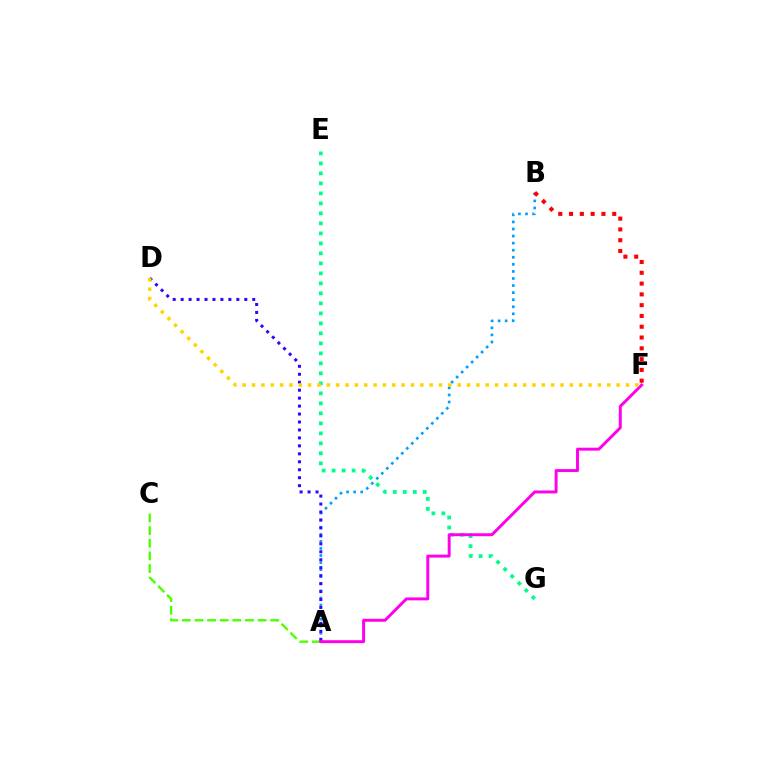{('A', 'C'): [{'color': '#4fff00', 'line_style': 'dashed', 'thickness': 1.72}], ('A', 'B'): [{'color': '#009eff', 'line_style': 'dotted', 'thickness': 1.92}], ('E', 'G'): [{'color': '#00ff86', 'line_style': 'dotted', 'thickness': 2.72}], ('B', 'F'): [{'color': '#ff0000', 'line_style': 'dotted', 'thickness': 2.93}], ('A', 'D'): [{'color': '#3700ff', 'line_style': 'dotted', 'thickness': 2.16}], ('A', 'F'): [{'color': '#ff00ed', 'line_style': 'solid', 'thickness': 2.12}], ('D', 'F'): [{'color': '#ffd500', 'line_style': 'dotted', 'thickness': 2.54}]}